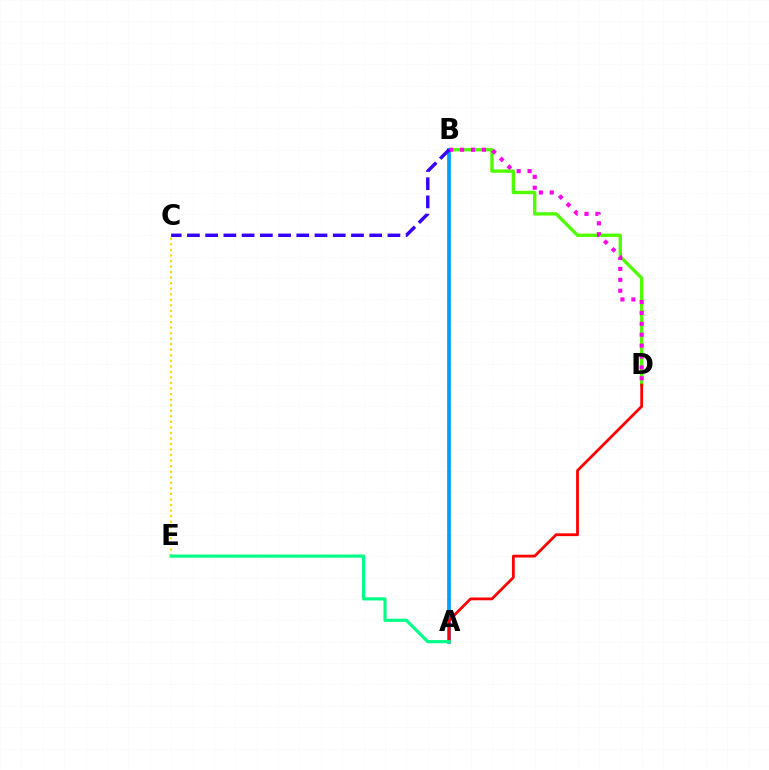{('C', 'E'): [{'color': '#ffd500', 'line_style': 'dotted', 'thickness': 1.51}], ('B', 'D'): [{'color': '#4fff00', 'line_style': 'solid', 'thickness': 2.41}, {'color': '#ff00ed', 'line_style': 'dotted', 'thickness': 2.96}], ('A', 'B'): [{'color': '#009eff', 'line_style': 'solid', 'thickness': 2.67}], ('A', 'D'): [{'color': '#ff0000', 'line_style': 'solid', 'thickness': 2.01}], ('A', 'E'): [{'color': '#00ff86', 'line_style': 'solid', 'thickness': 2.27}], ('B', 'C'): [{'color': '#3700ff', 'line_style': 'dashed', 'thickness': 2.48}]}